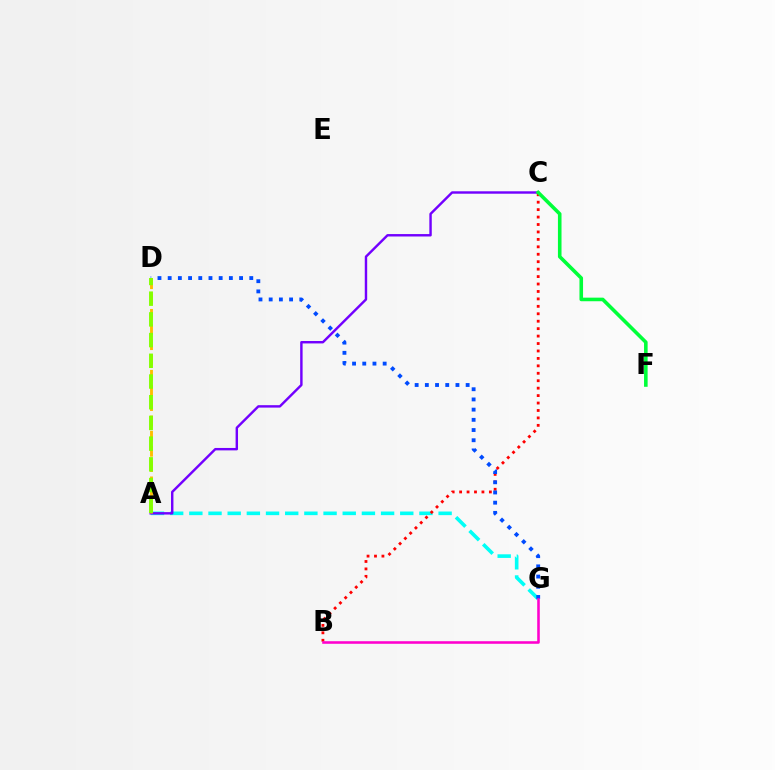{('A', 'G'): [{'color': '#00fff6', 'line_style': 'dashed', 'thickness': 2.6}], ('A', 'C'): [{'color': '#7200ff', 'line_style': 'solid', 'thickness': 1.74}], ('B', 'C'): [{'color': '#ff0000', 'line_style': 'dotted', 'thickness': 2.02}], ('A', 'D'): [{'color': '#ffbd00', 'line_style': 'dashed', 'thickness': 2.07}, {'color': '#84ff00', 'line_style': 'dashed', 'thickness': 2.81}], ('D', 'G'): [{'color': '#004bff', 'line_style': 'dotted', 'thickness': 2.77}], ('B', 'G'): [{'color': '#ff00cf', 'line_style': 'solid', 'thickness': 1.85}], ('C', 'F'): [{'color': '#00ff39', 'line_style': 'solid', 'thickness': 2.58}]}